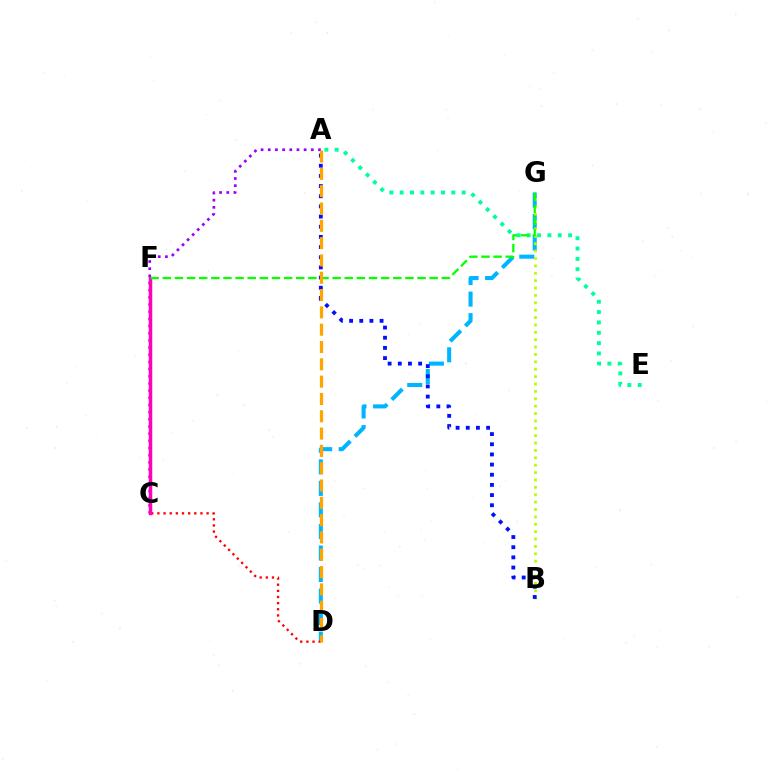{('D', 'G'): [{'color': '#00b5ff', 'line_style': 'dashed', 'thickness': 2.93}], ('B', 'G'): [{'color': '#b3ff00', 'line_style': 'dotted', 'thickness': 2.01}], ('A', 'E'): [{'color': '#00ff9d', 'line_style': 'dotted', 'thickness': 2.81}], ('A', 'C'): [{'color': '#9b00ff', 'line_style': 'dotted', 'thickness': 1.95}], ('C', 'D'): [{'color': '#ff0000', 'line_style': 'dotted', 'thickness': 1.67}], ('C', 'F'): [{'color': '#ff00bd', 'line_style': 'solid', 'thickness': 2.51}], ('A', 'B'): [{'color': '#0010ff', 'line_style': 'dotted', 'thickness': 2.76}], ('F', 'G'): [{'color': '#08ff00', 'line_style': 'dashed', 'thickness': 1.65}], ('A', 'D'): [{'color': '#ffa500', 'line_style': 'dashed', 'thickness': 2.35}]}